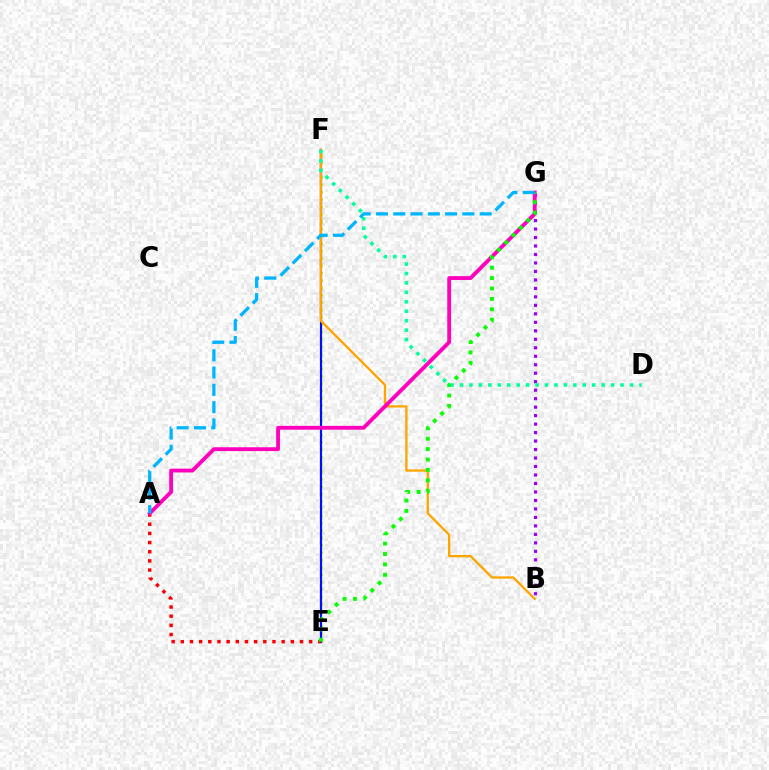{('E', 'F'): [{'color': '#b3ff00', 'line_style': 'dotted', 'thickness': 2.0}, {'color': '#0010ff', 'line_style': 'solid', 'thickness': 1.57}], ('A', 'E'): [{'color': '#ff0000', 'line_style': 'dotted', 'thickness': 2.49}], ('B', 'F'): [{'color': '#ffa500', 'line_style': 'solid', 'thickness': 1.67}], ('B', 'G'): [{'color': '#9b00ff', 'line_style': 'dotted', 'thickness': 2.3}], ('A', 'G'): [{'color': '#ff00bd', 'line_style': 'solid', 'thickness': 2.76}, {'color': '#00b5ff', 'line_style': 'dashed', 'thickness': 2.35}], ('E', 'G'): [{'color': '#08ff00', 'line_style': 'dotted', 'thickness': 2.83}], ('D', 'F'): [{'color': '#00ff9d', 'line_style': 'dotted', 'thickness': 2.57}]}